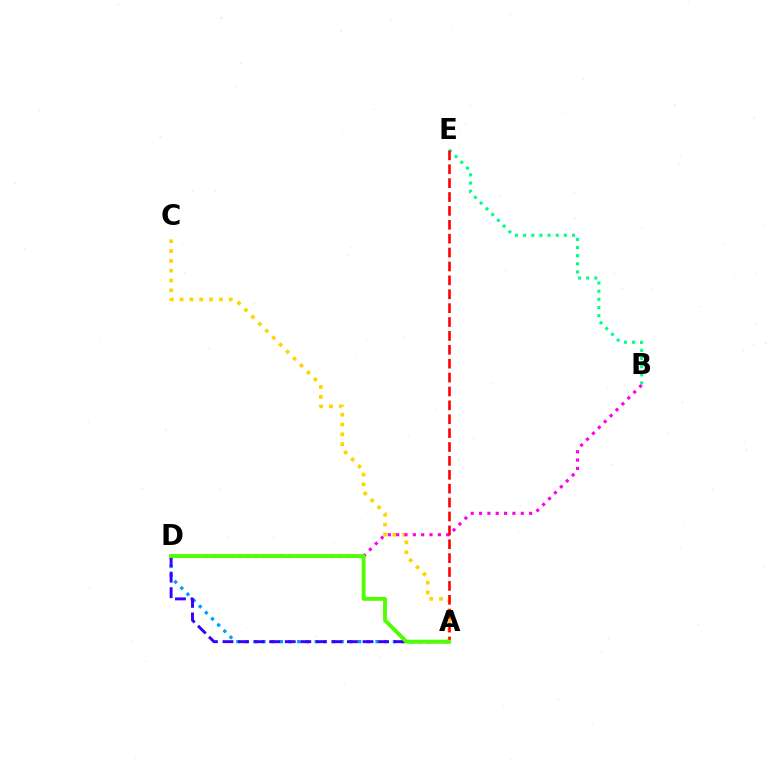{('A', 'C'): [{'color': '#ffd500', 'line_style': 'dotted', 'thickness': 2.67}], ('B', 'D'): [{'color': '#ff00ed', 'line_style': 'dotted', 'thickness': 2.27}], ('A', 'D'): [{'color': '#009eff', 'line_style': 'dotted', 'thickness': 2.36}, {'color': '#3700ff', 'line_style': 'dashed', 'thickness': 2.11}, {'color': '#4fff00', 'line_style': 'solid', 'thickness': 2.8}], ('B', 'E'): [{'color': '#00ff86', 'line_style': 'dotted', 'thickness': 2.21}], ('A', 'E'): [{'color': '#ff0000', 'line_style': 'dashed', 'thickness': 1.89}]}